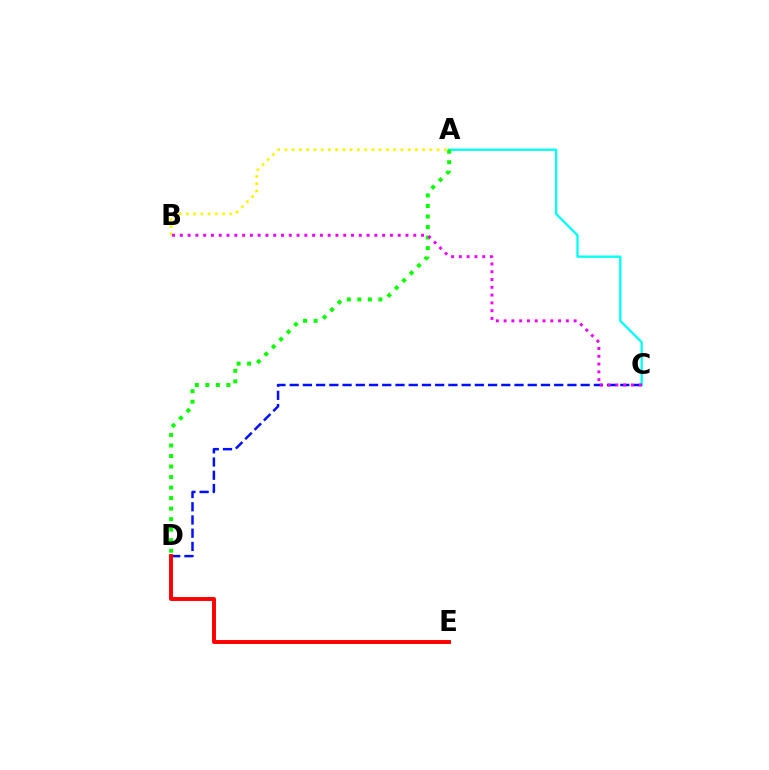{('A', 'C'): [{'color': '#00fff6', 'line_style': 'solid', 'thickness': 1.67}], ('A', 'D'): [{'color': '#08ff00', 'line_style': 'dotted', 'thickness': 2.86}], ('C', 'D'): [{'color': '#0010ff', 'line_style': 'dashed', 'thickness': 1.8}], ('D', 'E'): [{'color': '#ff0000', 'line_style': 'solid', 'thickness': 2.82}], ('A', 'B'): [{'color': '#fcf500', 'line_style': 'dotted', 'thickness': 1.97}], ('B', 'C'): [{'color': '#ee00ff', 'line_style': 'dotted', 'thickness': 2.11}]}